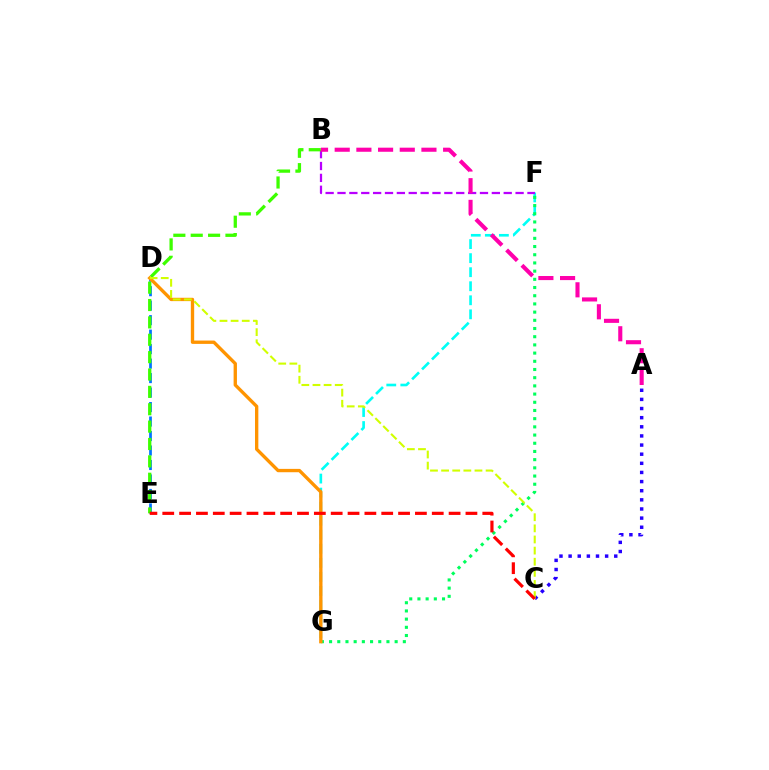{('D', 'E'): [{'color': '#0074ff', 'line_style': 'dashed', 'thickness': 1.97}], ('F', 'G'): [{'color': '#00fff6', 'line_style': 'dashed', 'thickness': 1.91}, {'color': '#00ff5c', 'line_style': 'dotted', 'thickness': 2.23}], ('B', 'F'): [{'color': '#b900ff', 'line_style': 'dashed', 'thickness': 1.61}], ('B', 'E'): [{'color': '#3dff00', 'line_style': 'dashed', 'thickness': 2.36}], ('A', 'B'): [{'color': '#ff00ac', 'line_style': 'dashed', 'thickness': 2.95}], ('A', 'C'): [{'color': '#2500ff', 'line_style': 'dotted', 'thickness': 2.48}], ('D', 'G'): [{'color': '#ff9400', 'line_style': 'solid', 'thickness': 2.41}], ('C', 'D'): [{'color': '#d1ff00', 'line_style': 'dashed', 'thickness': 1.51}], ('C', 'E'): [{'color': '#ff0000', 'line_style': 'dashed', 'thickness': 2.29}]}